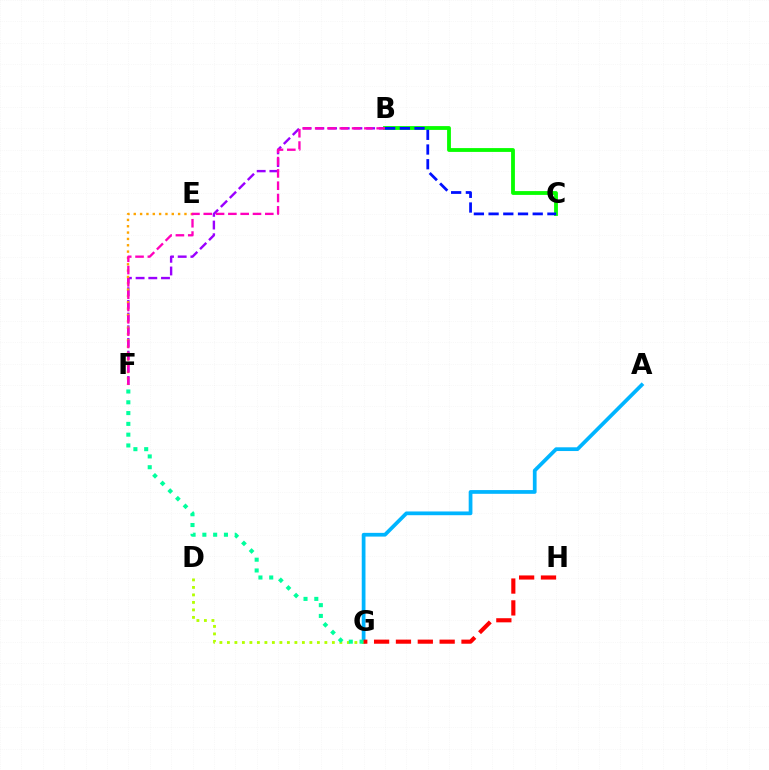{('B', 'F'): [{'color': '#9b00ff', 'line_style': 'dashed', 'thickness': 1.72}, {'color': '#ff00bd', 'line_style': 'dashed', 'thickness': 1.67}], ('E', 'F'): [{'color': '#ffa500', 'line_style': 'dotted', 'thickness': 1.72}], ('A', 'G'): [{'color': '#00b5ff', 'line_style': 'solid', 'thickness': 2.69}], ('D', 'G'): [{'color': '#b3ff00', 'line_style': 'dotted', 'thickness': 2.04}], ('B', 'C'): [{'color': '#08ff00', 'line_style': 'solid', 'thickness': 2.75}, {'color': '#0010ff', 'line_style': 'dashed', 'thickness': 2.0}], ('F', 'G'): [{'color': '#00ff9d', 'line_style': 'dotted', 'thickness': 2.93}], ('G', 'H'): [{'color': '#ff0000', 'line_style': 'dashed', 'thickness': 2.97}]}